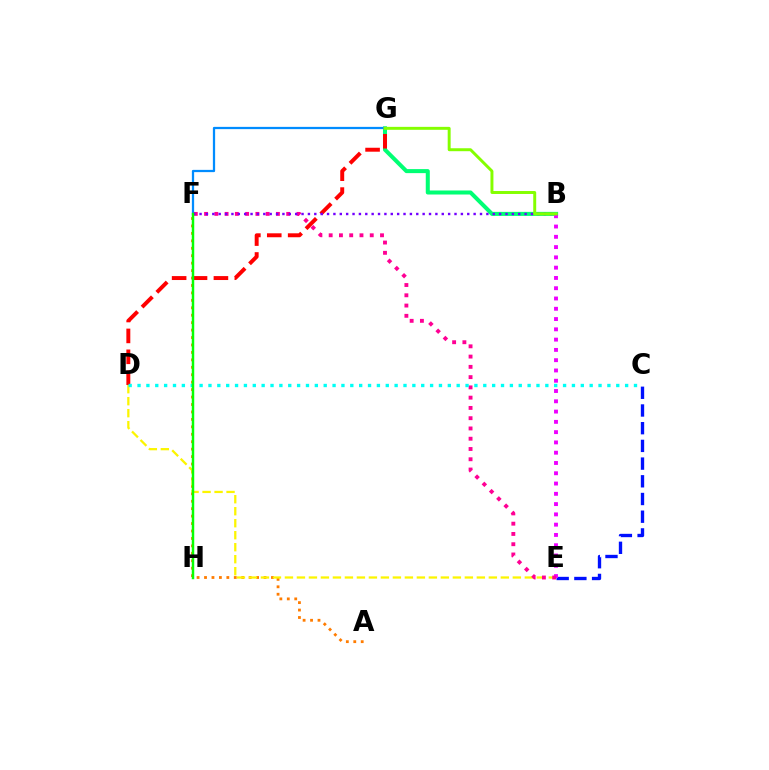{('C', 'E'): [{'color': '#0010ff', 'line_style': 'dashed', 'thickness': 2.4}], ('A', 'F'): [{'color': '#ff7c00', 'line_style': 'dotted', 'thickness': 2.02}], ('B', 'G'): [{'color': '#00ff74', 'line_style': 'solid', 'thickness': 2.9}, {'color': '#84ff00', 'line_style': 'solid', 'thickness': 2.12}], ('D', 'E'): [{'color': '#fcf500', 'line_style': 'dashed', 'thickness': 1.63}], ('D', 'G'): [{'color': '#ff0000', 'line_style': 'dashed', 'thickness': 2.84}], ('F', 'G'): [{'color': '#008cff', 'line_style': 'solid', 'thickness': 1.62}], ('B', 'E'): [{'color': '#ee00ff', 'line_style': 'dotted', 'thickness': 2.79}], ('E', 'F'): [{'color': '#ff0094', 'line_style': 'dotted', 'thickness': 2.79}], ('B', 'F'): [{'color': '#7200ff', 'line_style': 'dotted', 'thickness': 1.73}], ('C', 'D'): [{'color': '#00fff6', 'line_style': 'dotted', 'thickness': 2.41}], ('F', 'H'): [{'color': '#08ff00', 'line_style': 'solid', 'thickness': 1.78}]}